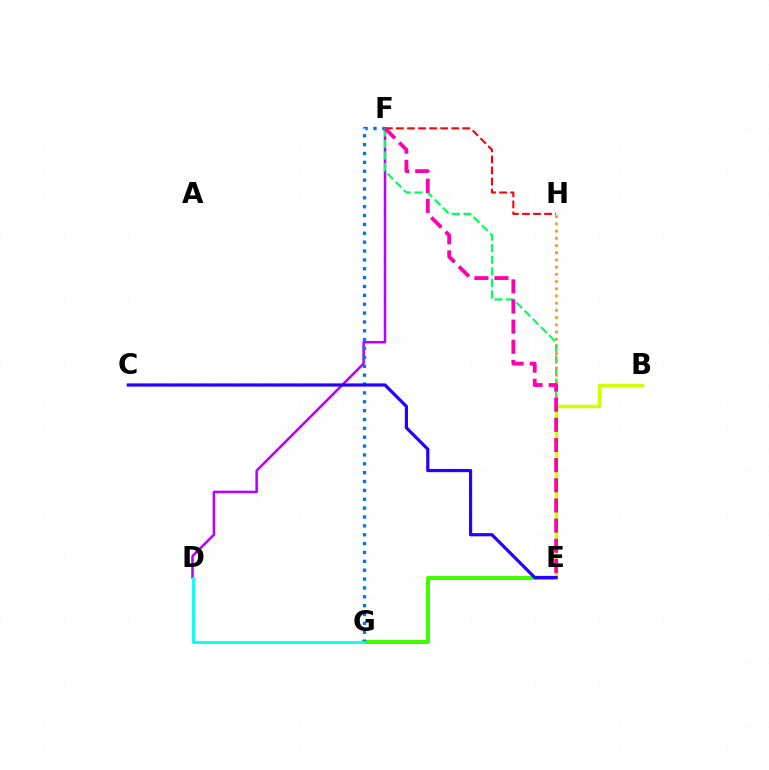{('E', 'G'): [{'color': '#3dff00', 'line_style': 'solid', 'thickness': 2.89}], ('D', 'F'): [{'color': '#b900ff', 'line_style': 'solid', 'thickness': 1.82}], ('F', 'G'): [{'color': '#0074ff', 'line_style': 'dotted', 'thickness': 2.41}], ('E', 'F'): [{'color': '#00ff5c', 'line_style': 'dashed', 'thickness': 1.57}, {'color': '#ff00ac', 'line_style': 'dashed', 'thickness': 2.74}], ('E', 'H'): [{'color': '#ff9400', 'line_style': 'dotted', 'thickness': 1.96}], ('B', 'E'): [{'color': '#d1ff00', 'line_style': 'solid', 'thickness': 2.48}], ('F', 'H'): [{'color': '#ff0000', 'line_style': 'dashed', 'thickness': 1.5}], ('D', 'G'): [{'color': '#00fff6', 'line_style': 'solid', 'thickness': 2.0}], ('C', 'E'): [{'color': '#2500ff', 'line_style': 'solid', 'thickness': 2.3}]}